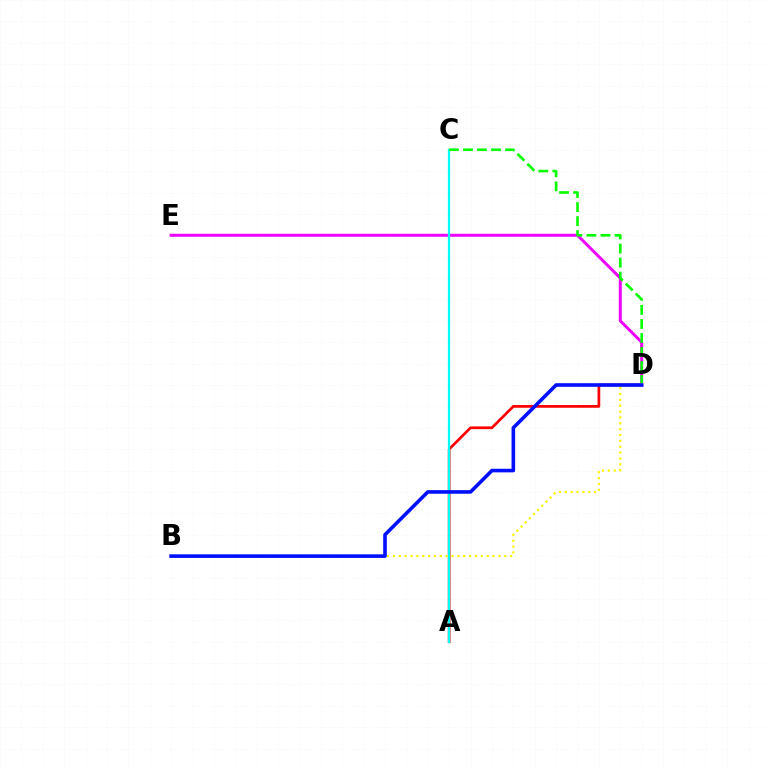{('A', 'D'): [{'color': '#ff0000', 'line_style': 'solid', 'thickness': 1.96}], ('B', 'D'): [{'color': '#fcf500', 'line_style': 'dotted', 'thickness': 1.59}, {'color': '#0010ff', 'line_style': 'solid', 'thickness': 2.59}], ('D', 'E'): [{'color': '#ee00ff', 'line_style': 'solid', 'thickness': 2.14}], ('A', 'C'): [{'color': '#00fff6', 'line_style': 'solid', 'thickness': 1.64}], ('C', 'D'): [{'color': '#08ff00', 'line_style': 'dashed', 'thickness': 1.91}]}